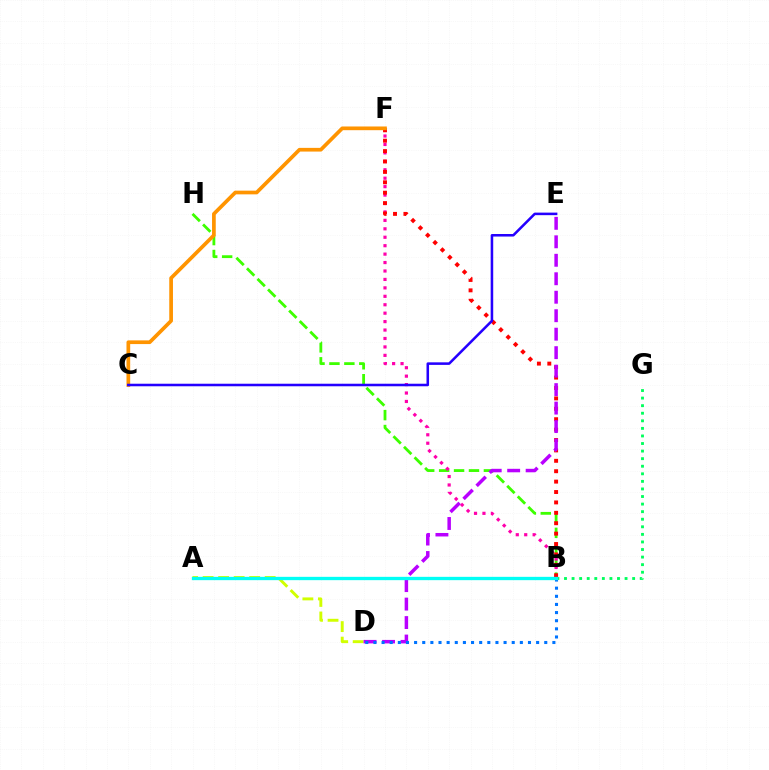{('B', 'H'): [{'color': '#3dff00', 'line_style': 'dashed', 'thickness': 2.03}], ('B', 'F'): [{'color': '#ff00ac', 'line_style': 'dotted', 'thickness': 2.29}, {'color': '#ff0000', 'line_style': 'dotted', 'thickness': 2.83}], ('B', 'G'): [{'color': '#00ff5c', 'line_style': 'dotted', 'thickness': 2.06}], ('A', 'D'): [{'color': '#d1ff00', 'line_style': 'dashed', 'thickness': 2.11}], ('C', 'F'): [{'color': '#ff9400', 'line_style': 'solid', 'thickness': 2.67}], ('D', 'E'): [{'color': '#b900ff', 'line_style': 'dashed', 'thickness': 2.51}], ('C', 'E'): [{'color': '#2500ff', 'line_style': 'solid', 'thickness': 1.84}], ('B', 'D'): [{'color': '#0074ff', 'line_style': 'dotted', 'thickness': 2.21}], ('A', 'B'): [{'color': '#00fff6', 'line_style': 'solid', 'thickness': 2.39}]}